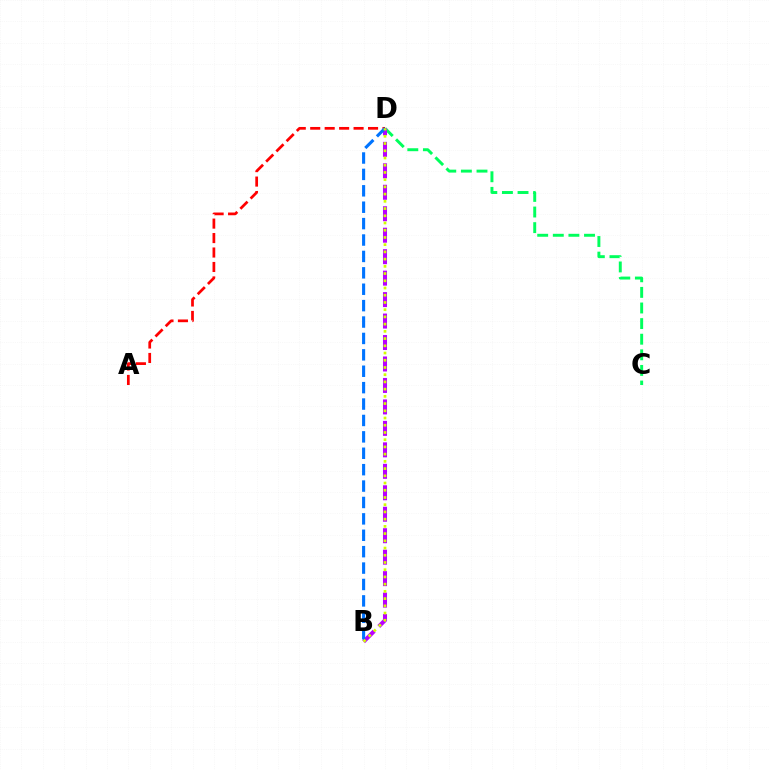{('C', 'D'): [{'color': '#00ff5c', 'line_style': 'dashed', 'thickness': 2.12}], ('B', 'D'): [{'color': '#b900ff', 'line_style': 'dashed', 'thickness': 2.92}, {'color': '#0074ff', 'line_style': 'dashed', 'thickness': 2.23}, {'color': '#d1ff00', 'line_style': 'dotted', 'thickness': 1.96}], ('A', 'D'): [{'color': '#ff0000', 'line_style': 'dashed', 'thickness': 1.96}]}